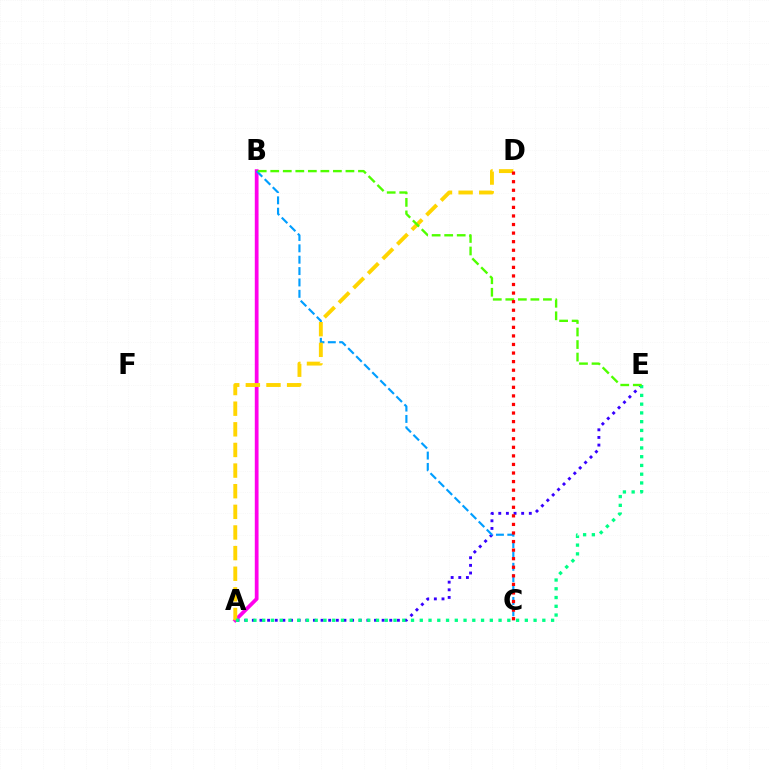{('A', 'E'): [{'color': '#3700ff', 'line_style': 'dotted', 'thickness': 2.07}, {'color': '#00ff86', 'line_style': 'dotted', 'thickness': 2.38}], ('A', 'B'): [{'color': '#ff00ed', 'line_style': 'solid', 'thickness': 2.71}], ('B', 'C'): [{'color': '#009eff', 'line_style': 'dashed', 'thickness': 1.54}], ('A', 'D'): [{'color': '#ffd500', 'line_style': 'dashed', 'thickness': 2.8}], ('B', 'E'): [{'color': '#4fff00', 'line_style': 'dashed', 'thickness': 1.7}], ('C', 'D'): [{'color': '#ff0000', 'line_style': 'dotted', 'thickness': 2.33}]}